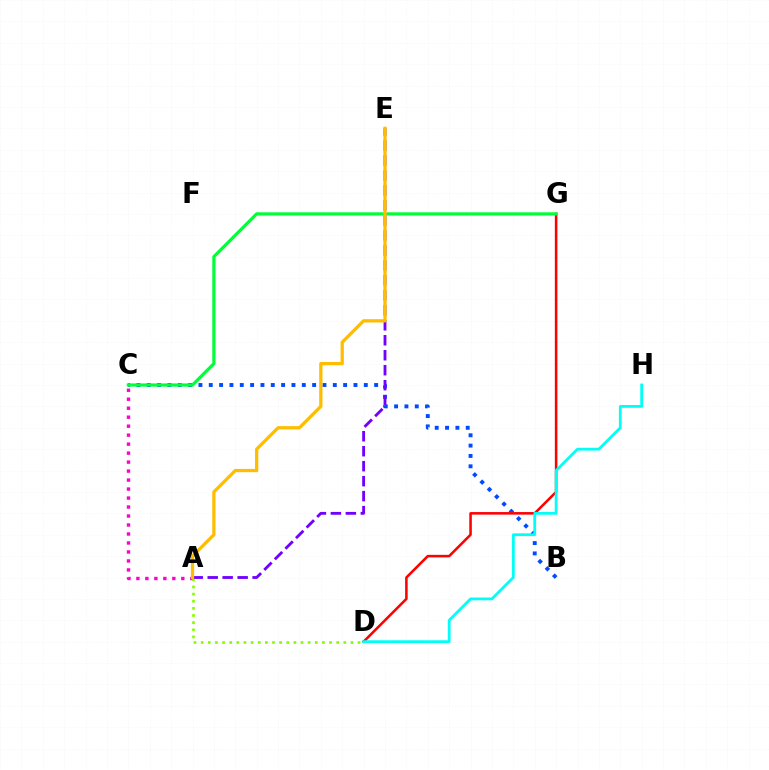{('B', 'C'): [{'color': '#004bff', 'line_style': 'dotted', 'thickness': 2.81}], ('A', 'C'): [{'color': '#ff00cf', 'line_style': 'dotted', 'thickness': 2.44}], ('D', 'G'): [{'color': '#ff0000', 'line_style': 'solid', 'thickness': 1.83}], ('C', 'G'): [{'color': '#00ff39', 'line_style': 'solid', 'thickness': 2.3}], ('D', 'H'): [{'color': '#00fff6', 'line_style': 'solid', 'thickness': 2.01}], ('A', 'D'): [{'color': '#84ff00', 'line_style': 'dotted', 'thickness': 1.94}], ('A', 'E'): [{'color': '#7200ff', 'line_style': 'dashed', 'thickness': 2.03}, {'color': '#ffbd00', 'line_style': 'solid', 'thickness': 2.36}]}